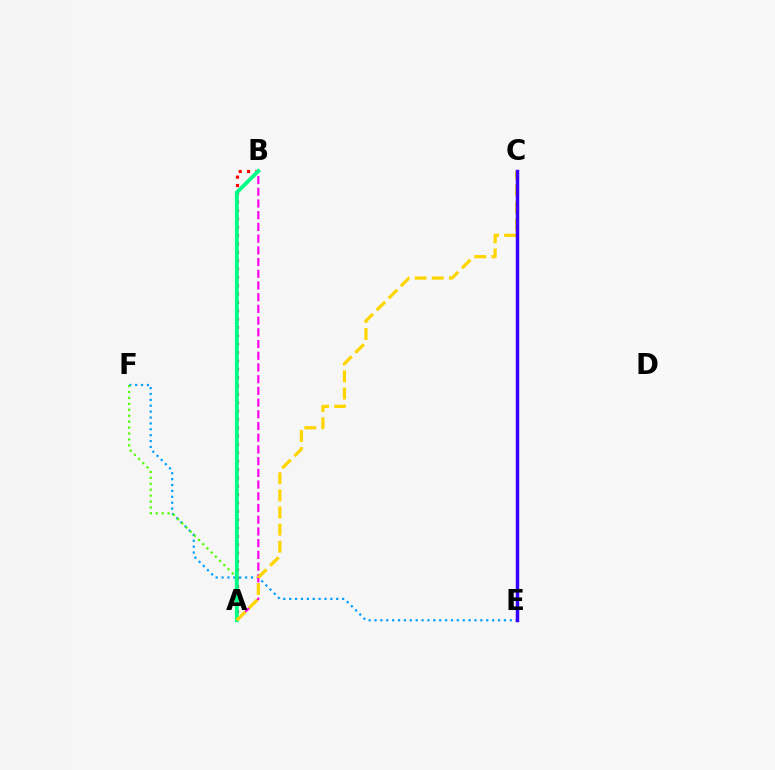{('E', 'F'): [{'color': '#009eff', 'line_style': 'dotted', 'thickness': 1.6}], ('A', 'B'): [{'color': '#ff00ed', 'line_style': 'dashed', 'thickness': 1.59}, {'color': '#ff0000', 'line_style': 'dotted', 'thickness': 2.27}, {'color': '#00ff86', 'line_style': 'solid', 'thickness': 2.76}], ('A', 'F'): [{'color': '#4fff00', 'line_style': 'dotted', 'thickness': 1.61}], ('A', 'C'): [{'color': '#ffd500', 'line_style': 'dashed', 'thickness': 2.32}], ('C', 'E'): [{'color': '#3700ff', 'line_style': 'solid', 'thickness': 2.51}]}